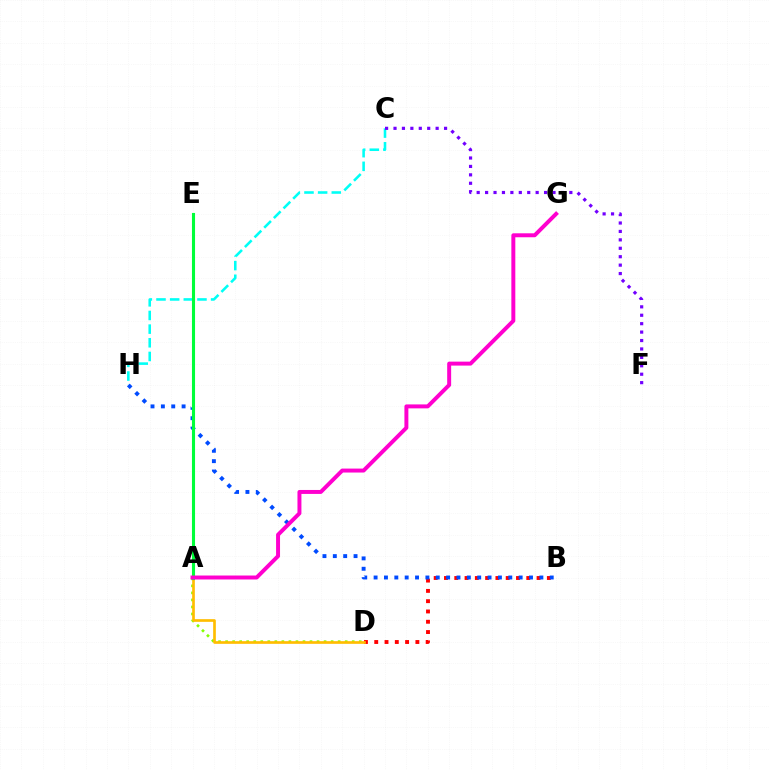{('C', 'H'): [{'color': '#00fff6', 'line_style': 'dashed', 'thickness': 1.85}], ('B', 'D'): [{'color': '#ff0000', 'line_style': 'dotted', 'thickness': 2.8}], ('A', 'D'): [{'color': '#84ff00', 'line_style': 'dotted', 'thickness': 1.91}, {'color': '#ffbd00', 'line_style': 'solid', 'thickness': 1.92}], ('B', 'H'): [{'color': '#004bff', 'line_style': 'dotted', 'thickness': 2.82}], ('A', 'E'): [{'color': '#00ff39', 'line_style': 'solid', 'thickness': 2.23}], ('A', 'G'): [{'color': '#ff00cf', 'line_style': 'solid', 'thickness': 2.85}], ('C', 'F'): [{'color': '#7200ff', 'line_style': 'dotted', 'thickness': 2.29}]}